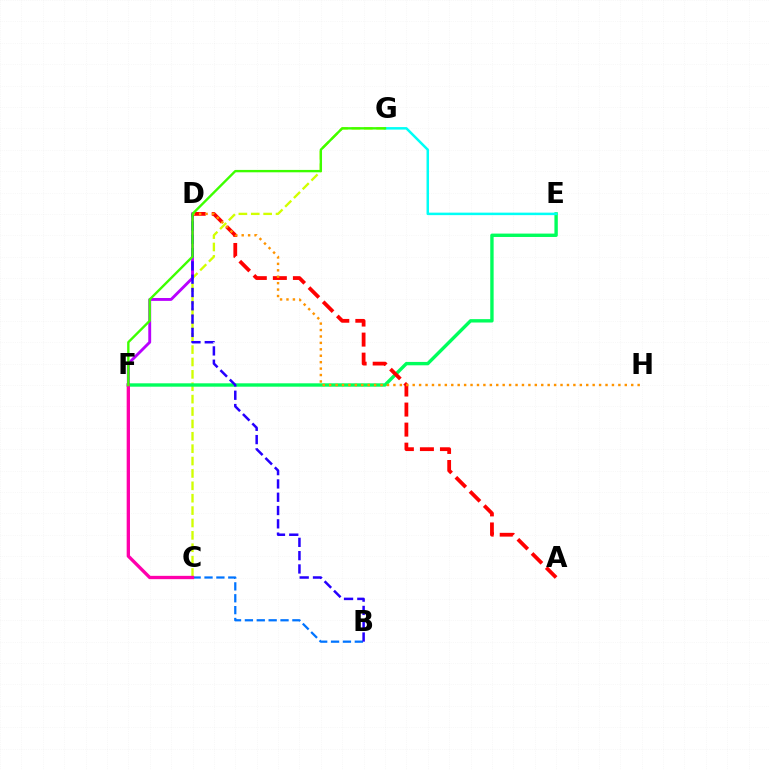{('C', 'G'): [{'color': '#d1ff00', 'line_style': 'dashed', 'thickness': 1.68}], ('B', 'C'): [{'color': '#0074ff', 'line_style': 'dashed', 'thickness': 1.61}], ('D', 'F'): [{'color': '#b900ff', 'line_style': 'solid', 'thickness': 2.07}], ('E', 'F'): [{'color': '#00ff5c', 'line_style': 'solid', 'thickness': 2.44}], ('B', 'D'): [{'color': '#2500ff', 'line_style': 'dashed', 'thickness': 1.81}], ('A', 'D'): [{'color': '#ff0000', 'line_style': 'dashed', 'thickness': 2.72}], ('C', 'F'): [{'color': '#ff00ac', 'line_style': 'solid', 'thickness': 2.39}], ('E', 'G'): [{'color': '#00fff6', 'line_style': 'solid', 'thickness': 1.8}], ('D', 'H'): [{'color': '#ff9400', 'line_style': 'dotted', 'thickness': 1.75}], ('F', 'G'): [{'color': '#3dff00', 'line_style': 'solid', 'thickness': 1.71}]}